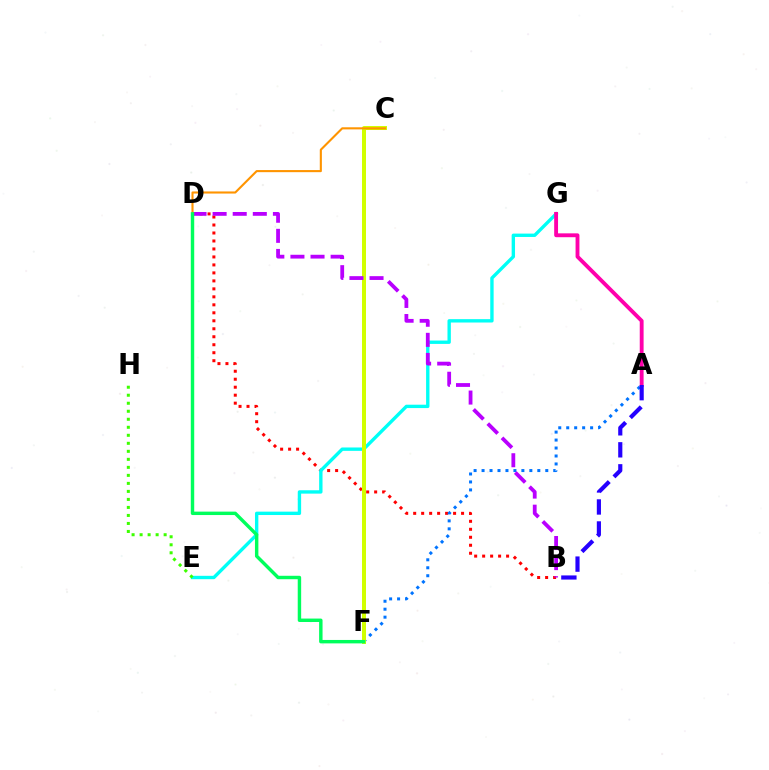{('B', 'D'): [{'color': '#ff0000', 'line_style': 'dotted', 'thickness': 2.17}, {'color': '#b900ff', 'line_style': 'dashed', 'thickness': 2.73}], ('E', 'G'): [{'color': '#00fff6', 'line_style': 'solid', 'thickness': 2.43}], ('A', 'F'): [{'color': '#0074ff', 'line_style': 'dotted', 'thickness': 2.16}], ('C', 'F'): [{'color': '#d1ff00', 'line_style': 'solid', 'thickness': 2.87}], ('A', 'G'): [{'color': '#ff00ac', 'line_style': 'solid', 'thickness': 2.78}], ('E', 'H'): [{'color': '#3dff00', 'line_style': 'dotted', 'thickness': 2.18}], ('C', 'D'): [{'color': '#ff9400', 'line_style': 'solid', 'thickness': 1.52}], ('D', 'F'): [{'color': '#00ff5c', 'line_style': 'solid', 'thickness': 2.47}], ('A', 'B'): [{'color': '#2500ff', 'line_style': 'dashed', 'thickness': 2.99}]}